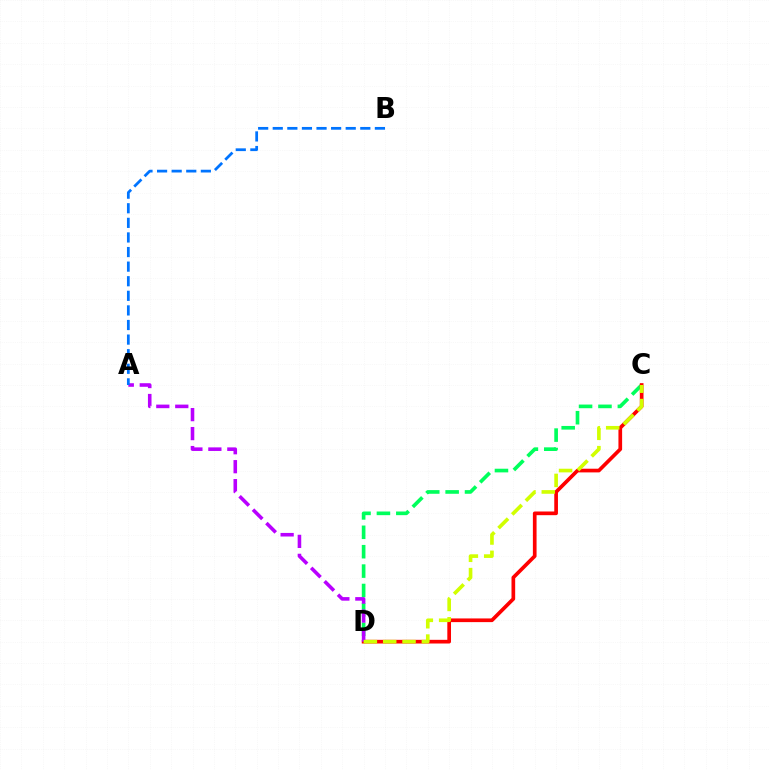{('C', 'D'): [{'color': '#00ff5c', 'line_style': 'dashed', 'thickness': 2.63}, {'color': '#ff0000', 'line_style': 'solid', 'thickness': 2.65}, {'color': '#d1ff00', 'line_style': 'dashed', 'thickness': 2.63}], ('A', 'D'): [{'color': '#b900ff', 'line_style': 'dashed', 'thickness': 2.58}], ('A', 'B'): [{'color': '#0074ff', 'line_style': 'dashed', 'thickness': 1.98}]}